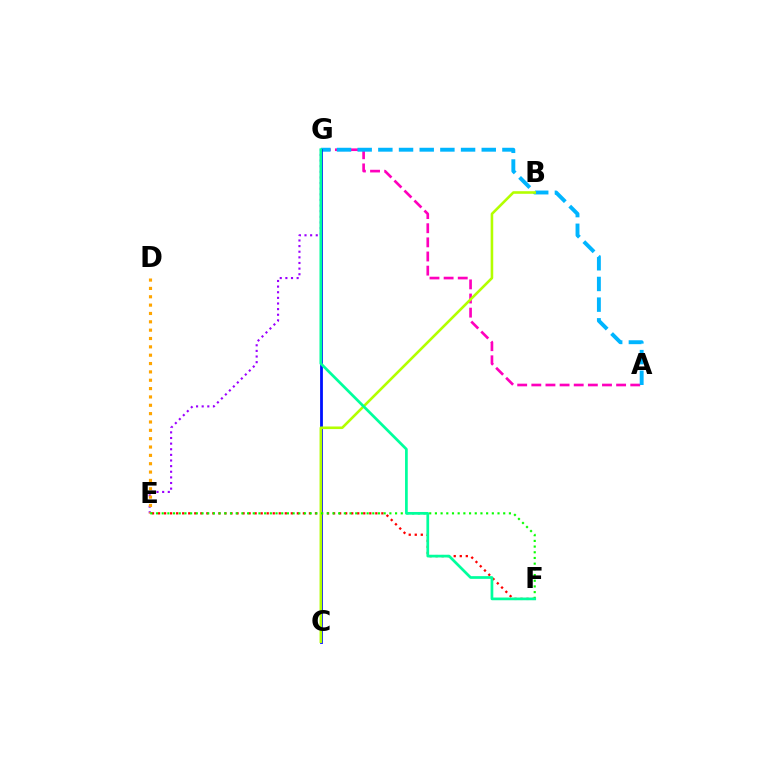{('A', 'G'): [{'color': '#ff00bd', 'line_style': 'dashed', 'thickness': 1.92}, {'color': '#00b5ff', 'line_style': 'dashed', 'thickness': 2.81}], ('E', 'G'): [{'color': '#9b00ff', 'line_style': 'dotted', 'thickness': 1.53}], ('C', 'G'): [{'color': '#0010ff', 'line_style': 'solid', 'thickness': 2.02}], ('D', 'E'): [{'color': '#ffa500', 'line_style': 'dotted', 'thickness': 2.27}], ('E', 'F'): [{'color': '#ff0000', 'line_style': 'dotted', 'thickness': 1.64}, {'color': '#08ff00', 'line_style': 'dotted', 'thickness': 1.55}], ('B', 'C'): [{'color': '#b3ff00', 'line_style': 'solid', 'thickness': 1.87}], ('F', 'G'): [{'color': '#00ff9d', 'line_style': 'solid', 'thickness': 1.95}]}